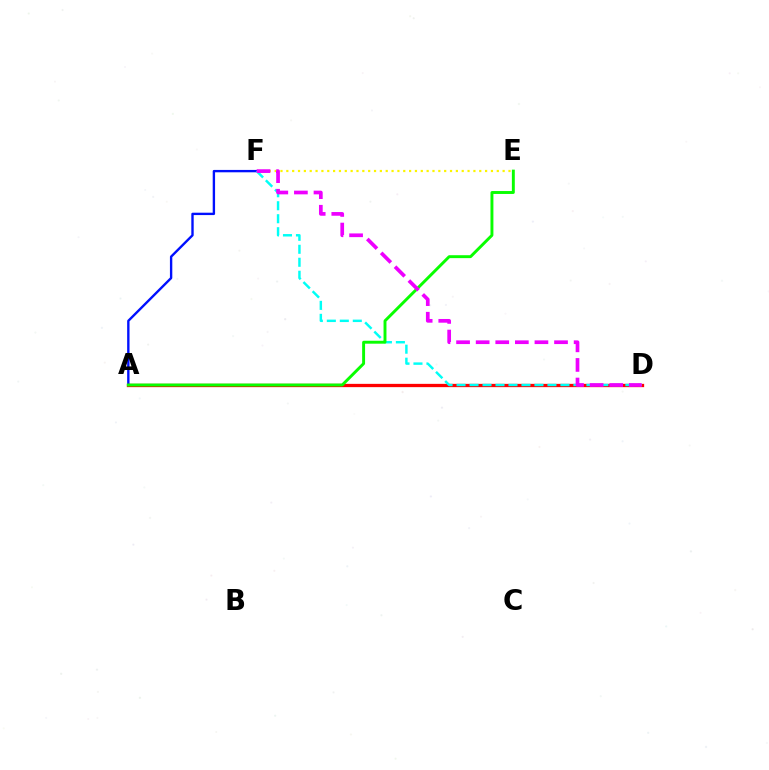{('A', 'F'): [{'color': '#0010ff', 'line_style': 'solid', 'thickness': 1.71}], ('A', 'D'): [{'color': '#ff0000', 'line_style': 'solid', 'thickness': 2.37}], ('D', 'F'): [{'color': '#00fff6', 'line_style': 'dashed', 'thickness': 1.76}, {'color': '#ee00ff', 'line_style': 'dashed', 'thickness': 2.66}], ('A', 'E'): [{'color': '#08ff00', 'line_style': 'solid', 'thickness': 2.1}], ('E', 'F'): [{'color': '#fcf500', 'line_style': 'dotted', 'thickness': 1.59}]}